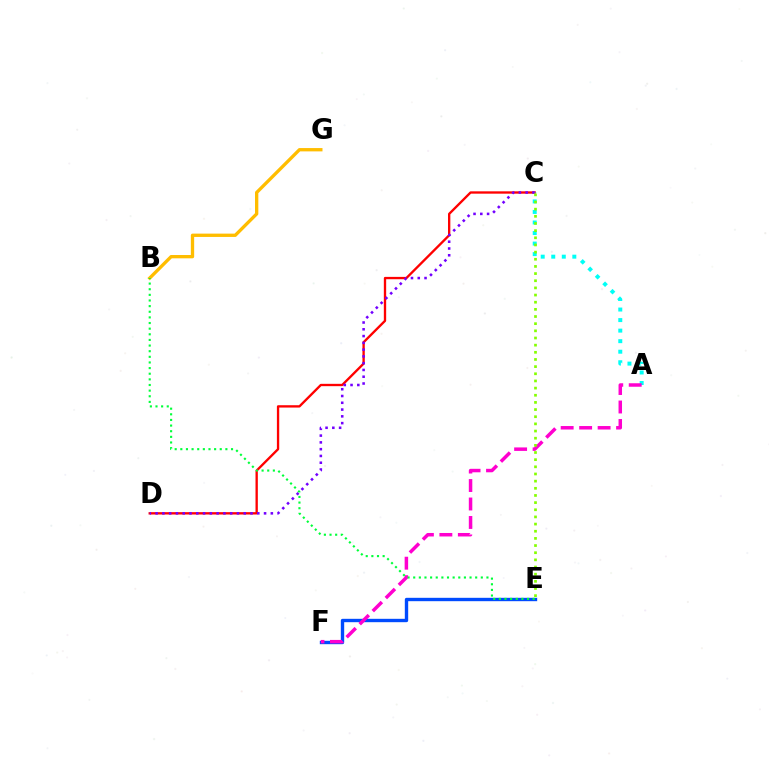{('C', 'D'): [{'color': '#ff0000', 'line_style': 'solid', 'thickness': 1.68}, {'color': '#7200ff', 'line_style': 'dotted', 'thickness': 1.84}], ('E', 'F'): [{'color': '#004bff', 'line_style': 'solid', 'thickness': 2.42}], ('B', 'G'): [{'color': '#ffbd00', 'line_style': 'solid', 'thickness': 2.39}], ('A', 'C'): [{'color': '#00fff6', 'line_style': 'dotted', 'thickness': 2.86}], ('A', 'F'): [{'color': '#ff00cf', 'line_style': 'dashed', 'thickness': 2.51}], ('C', 'E'): [{'color': '#84ff00', 'line_style': 'dotted', 'thickness': 1.94}], ('B', 'E'): [{'color': '#00ff39', 'line_style': 'dotted', 'thickness': 1.53}]}